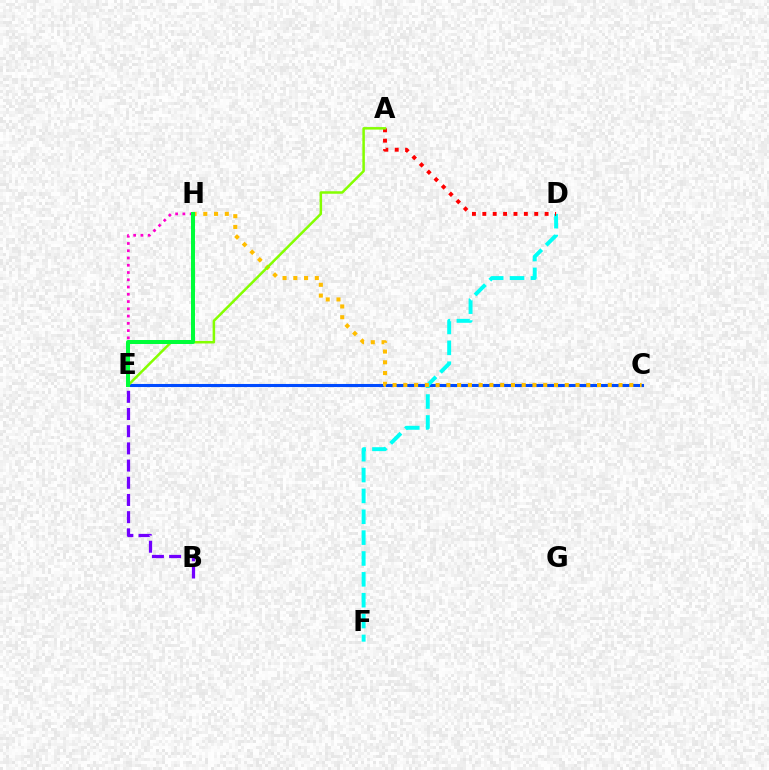{('C', 'E'): [{'color': '#004bff', 'line_style': 'solid', 'thickness': 2.21}], ('D', 'F'): [{'color': '#00fff6', 'line_style': 'dashed', 'thickness': 2.83}], ('A', 'D'): [{'color': '#ff0000', 'line_style': 'dotted', 'thickness': 2.82}], ('C', 'H'): [{'color': '#ffbd00', 'line_style': 'dotted', 'thickness': 2.92}], ('A', 'E'): [{'color': '#84ff00', 'line_style': 'solid', 'thickness': 1.81}], ('B', 'E'): [{'color': '#7200ff', 'line_style': 'dashed', 'thickness': 2.34}], ('E', 'H'): [{'color': '#ff00cf', 'line_style': 'dotted', 'thickness': 1.97}, {'color': '#00ff39', 'line_style': 'solid', 'thickness': 2.87}]}